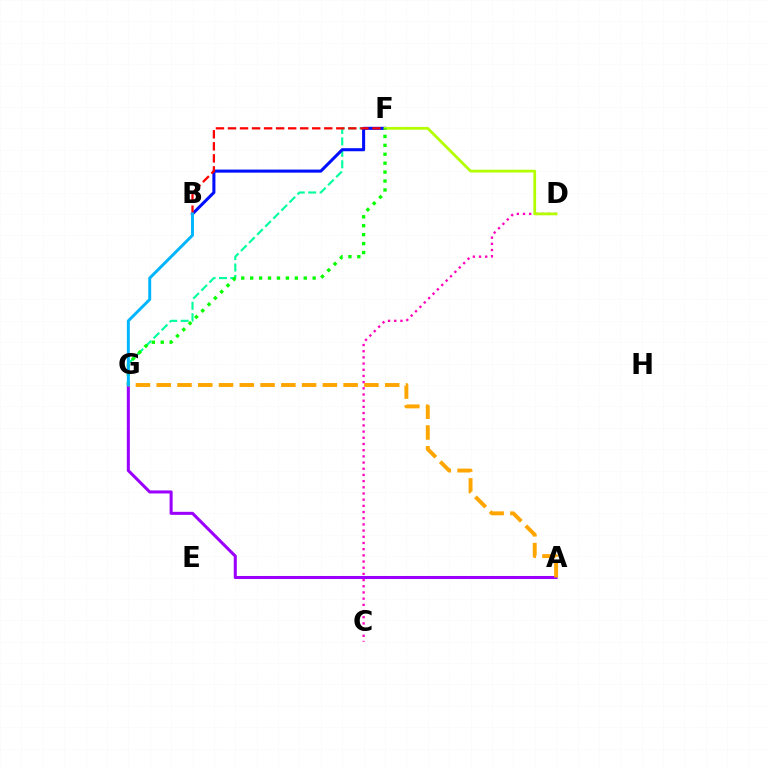{('F', 'G'): [{'color': '#00ff9d', 'line_style': 'dashed', 'thickness': 1.55}, {'color': '#08ff00', 'line_style': 'dotted', 'thickness': 2.42}], ('B', 'F'): [{'color': '#0010ff', 'line_style': 'solid', 'thickness': 2.2}, {'color': '#ff0000', 'line_style': 'dashed', 'thickness': 1.64}], ('C', 'D'): [{'color': '#ff00bd', 'line_style': 'dotted', 'thickness': 1.68}], ('D', 'F'): [{'color': '#b3ff00', 'line_style': 'solid', 'thickness': 1.99}], ('A', 'G'): [{'color': '#9b00ff', 'line_style': 'solid', 'thickness': 2.19}, {'color': '#ffa500', 'line_style': 'dashed', 'thickness': 2.82}], ('B', 'G'): [{'color': '#00b5ff', 'line_style': 'solid', 'thickness': 2.12}]}